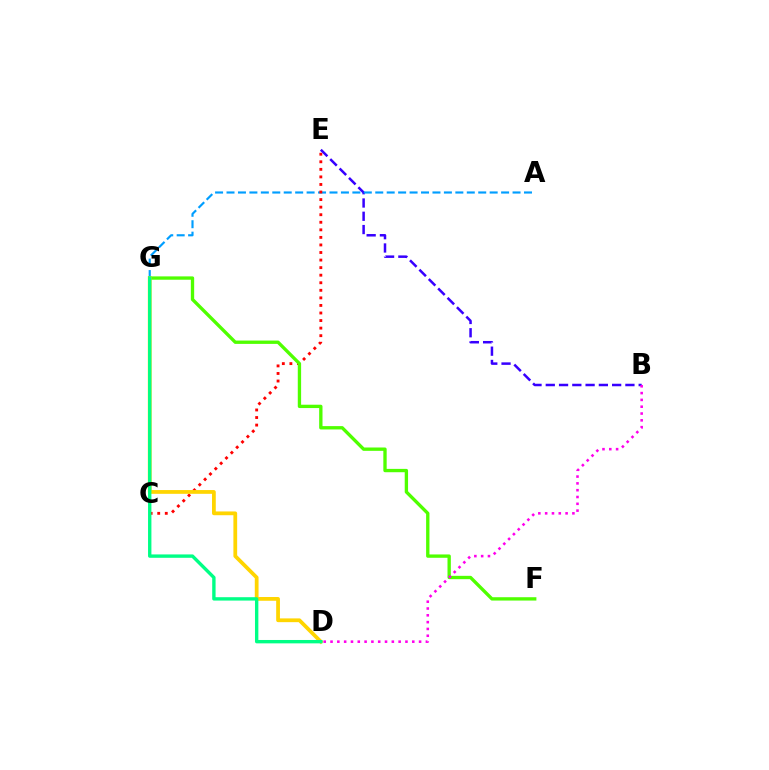{('B', 'E'): [{'color': '#3700ff', 'line_style': 'dashed', 'thickness': 1.8}], ('A', 'G'): [{'color': '#009eff', 'line_style': 'dashed', 'thickness': 1.55}], ('C', 'E'): [{'color': '#ff0000', 'line_style': 'dotted', 'thickness': 2.05}], ('F', 'G'): [{'color': '#4fff00', 'line_style': 'solid', 'thickness': 2.4}], ('D', 'G'): [{'color': '#ffd500', 'line_style': 'solid', 'thickness': 2.71}, {'color': '#00ff86', 'line_style': 'solid', 'thickness': 2.43}], ('B', 'D'): [{'color': '#ff00ed', 'line_style': 'dotted', 'thickness': 1.85}]}